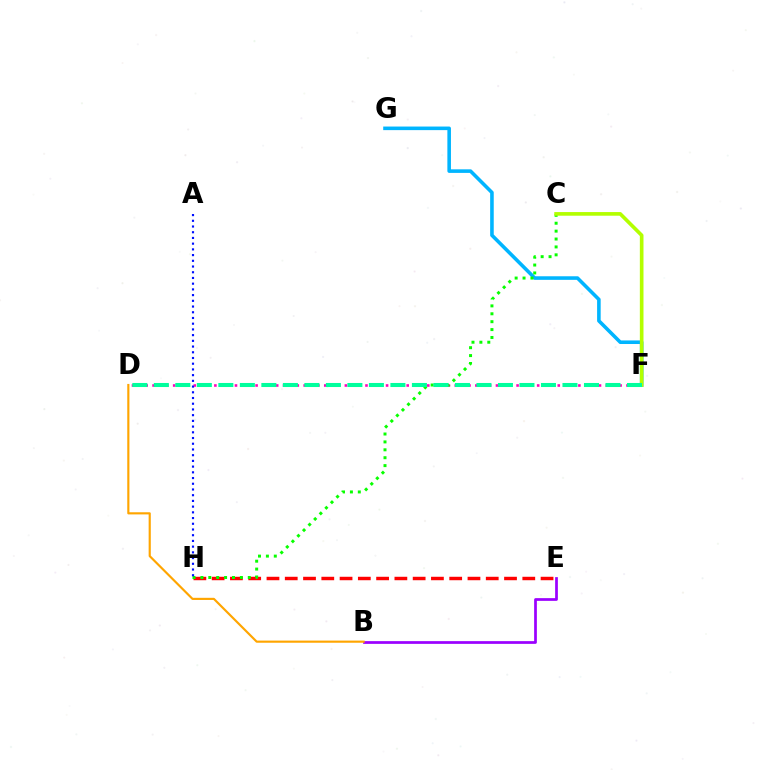{('B', 'E'): [{'color': '#9b00ff', 'line_style': 'solid', 'thickness': 1.96}], ('E', 'H'): [{'color': '#ff0000', 'line_style': 'dashed', 'thickness': 2.48}], ('F', 'G'): [{'color': '#00b5ff', 'line_style': 'solid', 'thickness': 2.58}], ('D', 'F'): [{'color': '#ff00bd', 'line_style': 'dotted', 'thickness': 1.87}, {'color': '#00ff9d', 'line_style': 'dashed', 'thickness': 2.92}], ('B', 'D'): [{'color': '#ffa500', 'line_style': 'solid', 'thickness': 1.55}], ('C', 'H'): [{'color': '#08ff00', 'line_style': 'dotted', 'thickness': 2.15}], ('C', 'F'): [{'color': '#b3ff00', 'line_style': 'solid', 'thickness': 2.62}], ('A', 'H'): [{'color': '#0010ff', 'line_style': 'dotted', 'thickness': 1.55}]}